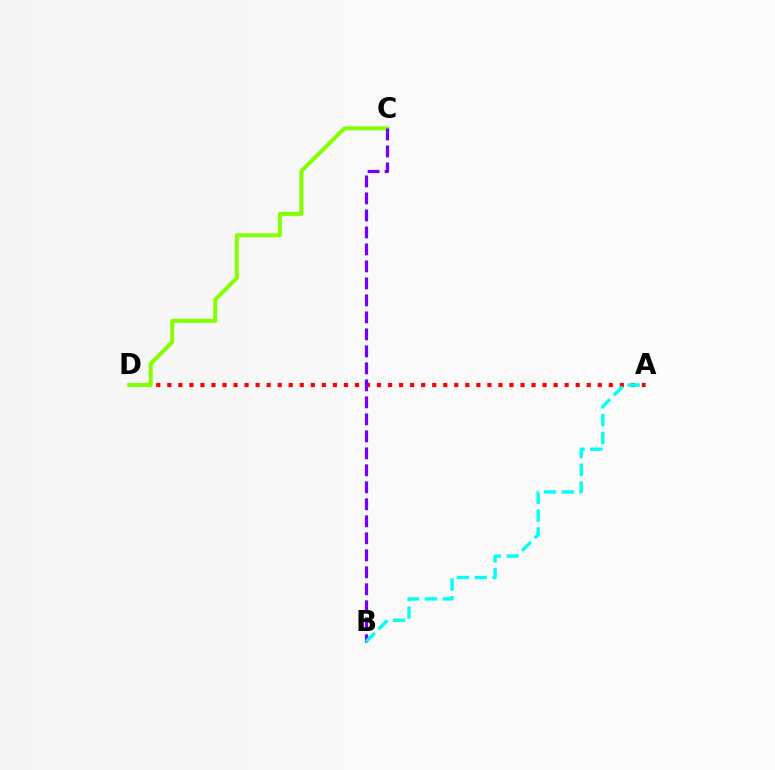{('A', 'D'): [{'color': '#ff0000', 'line_style': 'dotted', 'thickness': 3.0}], ('C', 'D'): [{'color': '#84ff00', 'line_style': 'solid', 'thickness': 2.88}], ('B', 'C'): [{'color': '#7200ff', 'line_style': 'dashed', 'thickness': 2.31}], ('A', 'B'): [{'color': '#00fff6', 'line_style': 'dashed', 'thickness': 2.42}]}